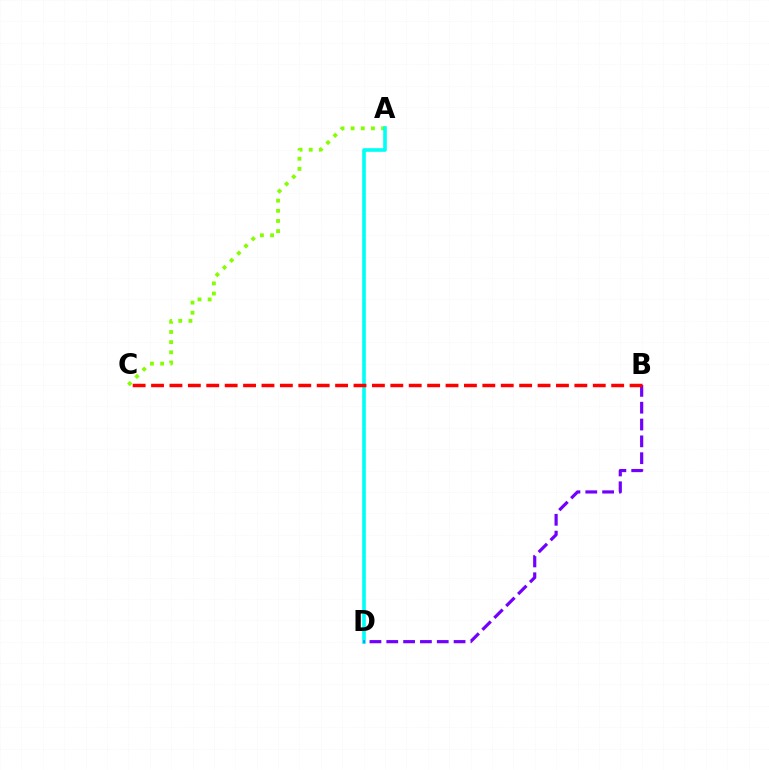{('A', 'C'): [{'color': '#84ff00', 'line_style': 'dotted', 'thickness': 2.76}], ('A', 'D'): [{'color': '#00fff6', 'line_style': 'solid', 'thickness': 2.6}], ('B', 'D'): [{'color': '#7200ff', 'line_style': 'dashed', 'thickness': 2.29}], ('B', 'C'): [{'color': '#ff0000', 'line_style': 'dashed', 'thickness': 2.5}]}